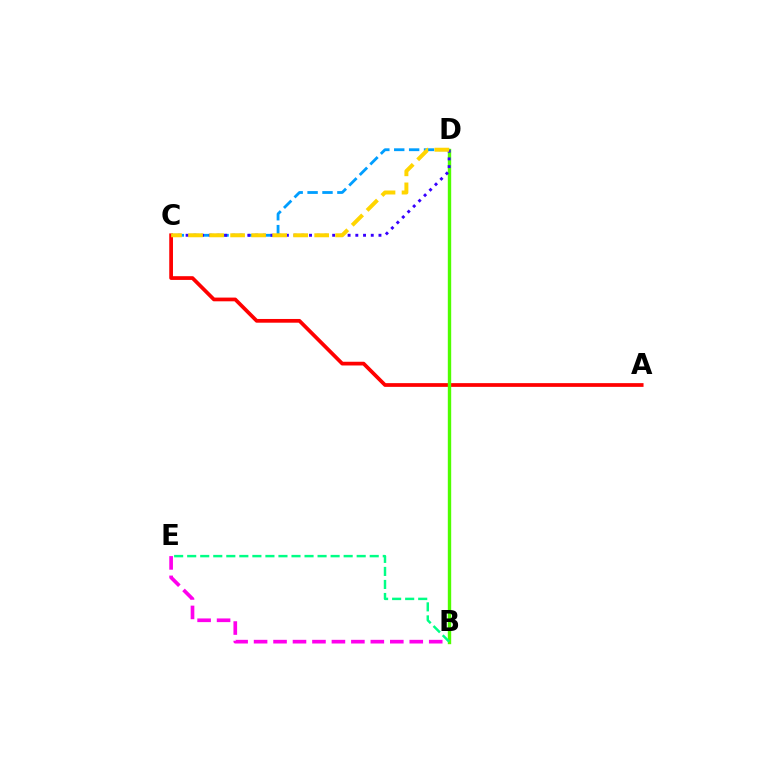{('A', 'C'): [{'color': '#ff0000', 'line_style': 'solid', 'thickness': 2.68}], ('C', 'D'): [{'color': '#009eff', 'line_style': 'dashed', 'thickness': 2.03}, {'color': '#3700ff', 'line_style': 'dotted', 'thickness': 2.1}, {'color': '#ffd500', 'line_style': 'dashed', 'thickness': 2.86}], ('B', 'E'): [{'color': '#ff00ed', 'line_style': 'dashed', 'thickness': 2.64}, {'color': '#00ff86', 'line_style': 'dashed', 'thickness': 1.77}], ('B', 'D'): [{'color': '#4fff00', 'line_style': 'solid', 'thickness': 2.43}]}